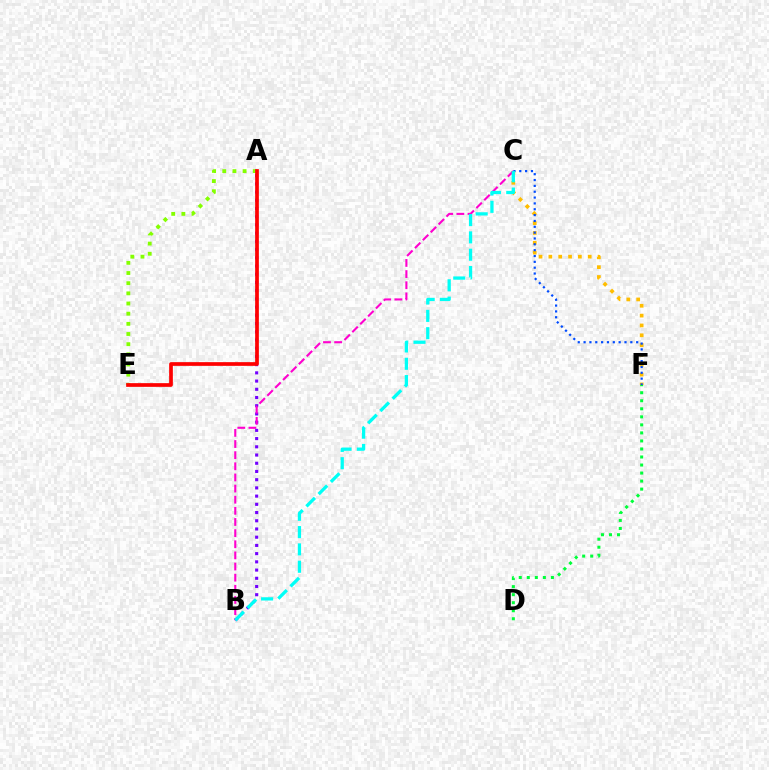{('A', 'E'): [{'color': '#84ff00', 'line_style': 'dotted', 'thickness': 2.76}, {'color': '#ff0000', 'line_style': 'solid', 'thickness': 2.66}], ('A', 'B'): [{'color': '#7200ff', 'line_style': 'dotted', 'thickness': 2.23}], ('C', 'F'): [{'color': '#ffbd00', 'line_style': 'dotted', 'thickness': 2.67}, {'color': '#004bff', 'line_style': 'dotted', 'thickness': 1.59}], ('D', 'F'): [{'color': '#00ff39', 'line_style': 'dotted', 'thickness': 2.18}], ('B', 'C'): [{'color': '#ff00cf', 'line_style': 'dashed', 'thickness': 1.51}, {'color': '#00fff6', 'line_style': 'dashed', 'thickness': 2.35}]}